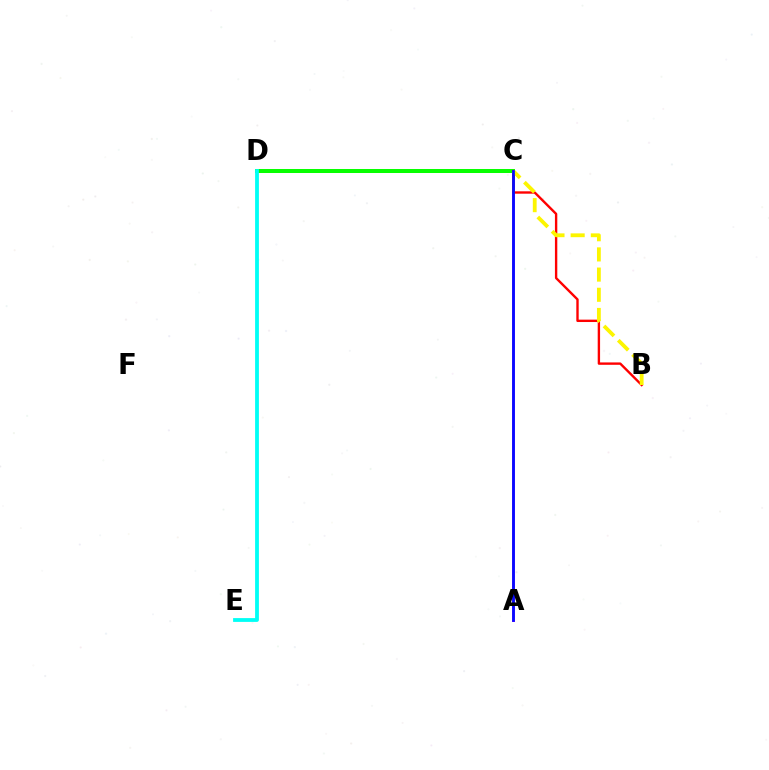{('C', 'D'): [{'color': '#08ff00', 'line_style': 'solid', 'thickness': 2.89}], ('A', 'C'): [{'color': '#ee00ff', 'line_style': 'solid', 'thickness': 2.16}, {'color': '#0010ff', 'line_style': 'solid', 'thickness': 1.97}], ('B', 'C'): [{'color': '#ff0000', 'line_style': 'solid', 'thickness': 1.71}, {'color': '#fcf500', 'line_style': 'dashed', 'thickness': 2.74}], ('D', 'E'): [{'color': '#00fff6', 'line_style': 'solid', 'thickness': 2.74}]}